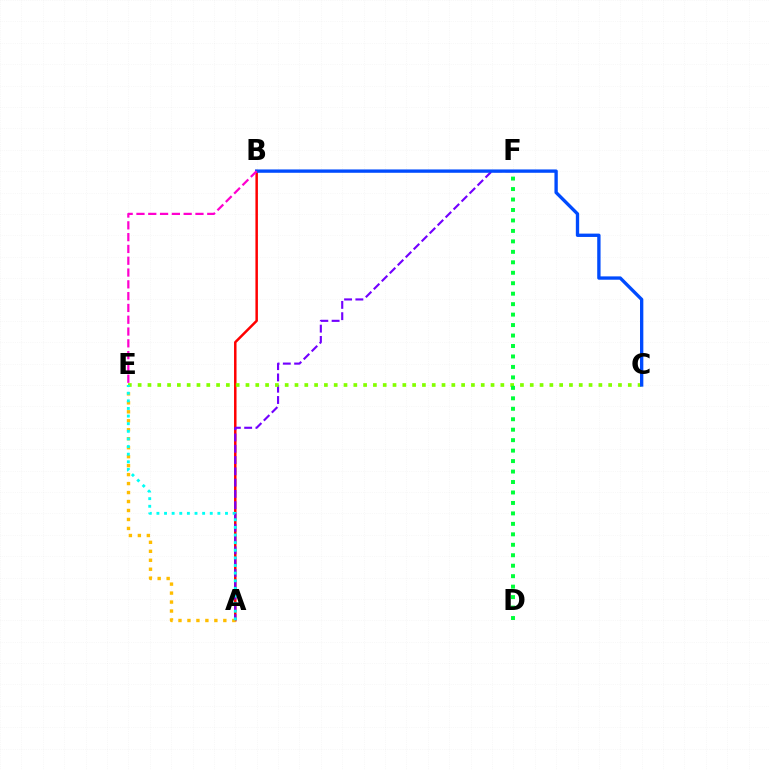{('A', 'B'): [{'color': '#ff0000', 'line_style': 'solid', 'thickness': 1.79}], ('A', 'F'): [{'color': '#7200ff', 'line_style': 'dashed', 'thickness': 1.53}], ('A', 'E'): [{'color': '#ffbd00', 'line_style': 'dotted', 'thickness': 2.44}, {'color': '#00fff6', 'line_style': 'dotted', 'thickness': 2.07}], ('C', 'E'): [{'color': '#84ff00', 'line_style': 'dotted', 'thickness': 2.66}], ('D', 'F'): [{'color': '#00ff39', 'line_style': 'dotted', 'thickness': 2.84}], ('B', 'C'): [{'color': '#004bff', 'line_style': 'solid', 'thickness': 2.4}], ('B', 'E'): [{'color': '#ff00cf', 'line_style': 'dashed', 'thickness': 1.6}]}